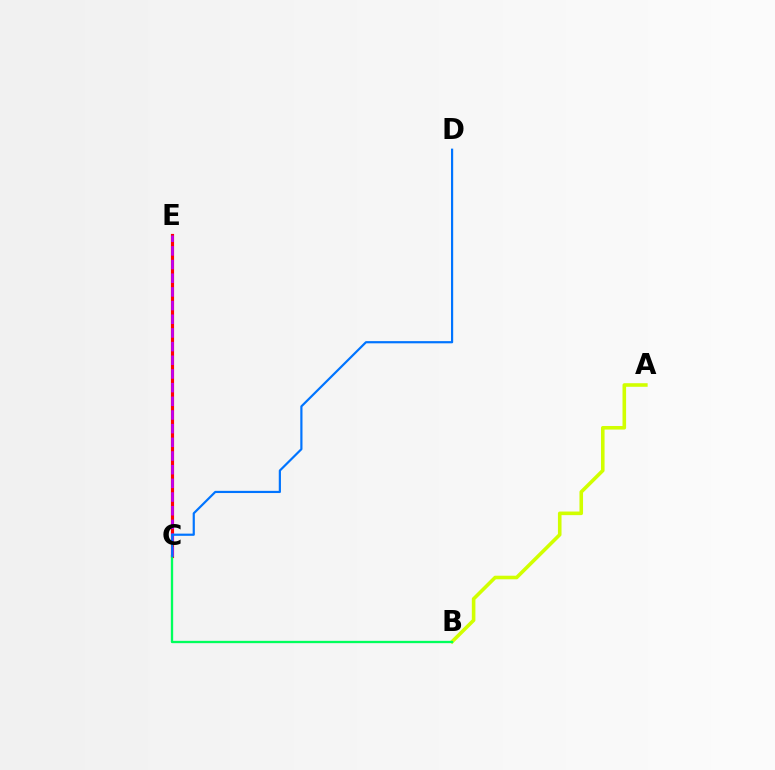{('C', 'E'): [{'color': '#ff0000', 'line_style': 'solid', 'thickness': 2.27}, {'color': '#b900ff', 'line_style': 'dashed', 'thickness': 1.86}], ('A', 'B'): [{'color': '#d1ff00', 'line_style': 'solid', 'thickness': 2.58}], ('B', 'C'): [{'color': '#00ff5c', 'line_style': 'solid', 'thickness': 1.67}], ('C', 'D'): [{'color': '#0074ff', 'line_style': 'solid', 'thickness': 1.58}]}